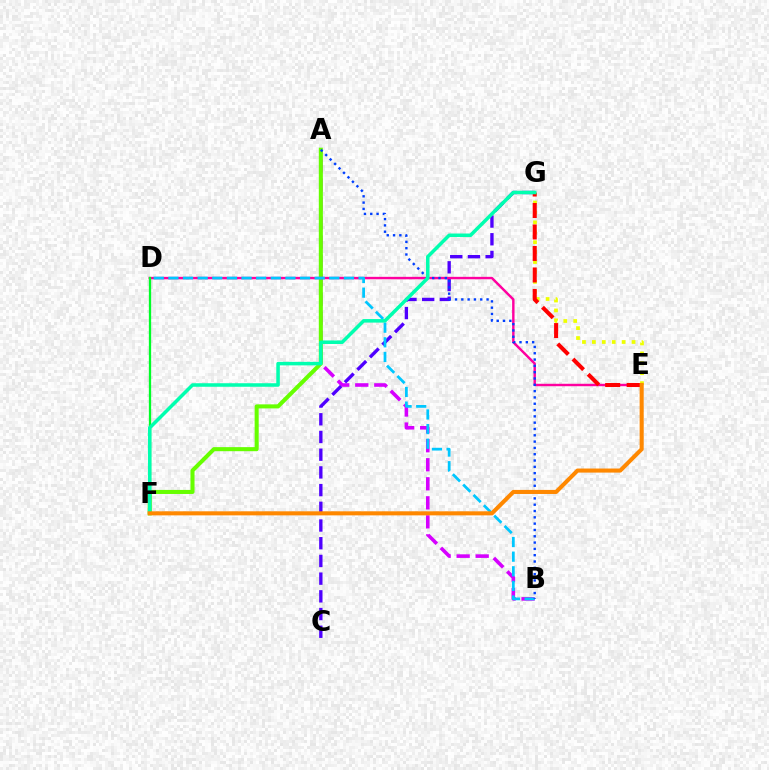{('A', 'B'): [{'color': '#d600ff', 'line_style': 'dashed', 'thickness': 2.59}, {'color': '#003fff', 'line_style': 'dotted', 'thickness': 1.71}], ('E', 'G'): [{'color': '#eeff00', 'line_style': 'dotted', 'thickness': 2.69}, {'color': '#ff0000', 'line_style': 'dashed', 'thickness': 2.92}], ('C', 'G'): [{'color': '#4f00ff', 'line_style': 'dashed', 'thickness': 2.41}], ('A', 'F'): [{'color': '#66ff00', 'line_style': 'solid', 'thickness': 2.92}], ('D', 'E'): [{'color': '#ff00a0', 'line_style': 'solid', 'thickness': 1.75}], ('B', 'D'): [{'color': '#00c7ff', 'line_style': 'dashed', 'thickness': 1.99}], ('D', 'F'): [{'color': '#00ff27', 'line_style': 'solid', 'thickness': 1.65}], ('F', 'G'): [{'color': '#00ffaf', 'line_style': 'solid', 'thickness': 2.54}], ('E', 'F'): [{'color': '#ff8800', 'line_style': 'solid', 'thickness': 2.93}]}